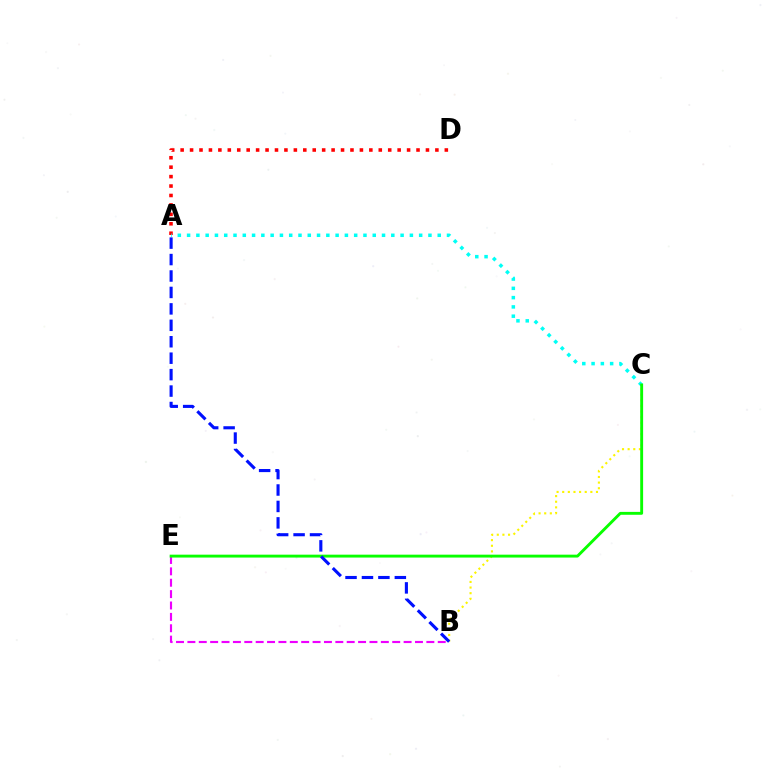{('A', 'D'): [{'color': '#ff0000', 'line_style': 'dotted', 'thickness': 2.56}], ('A', 'C'): [{'color': '#00fff6', 'line_style': 'dotted', 'thickness': 2.52}], ('B', 'C'): [{'color': '#fcf500', 'line_style': 'dotted', 'thickness': 1.53}], ('B', 'E'): [{'color': '#ee00ff', 'line_style': 'dashed', 'thickness': 1.55}], ('C', 'E'): [{'color': '#08ff00', 'line_style': 'solid', 'thickness': 2.08}], ('A', 'B'): [{'color': '#0010ff', 'line_style': 'dashed', 'thickness': 2.23}]}